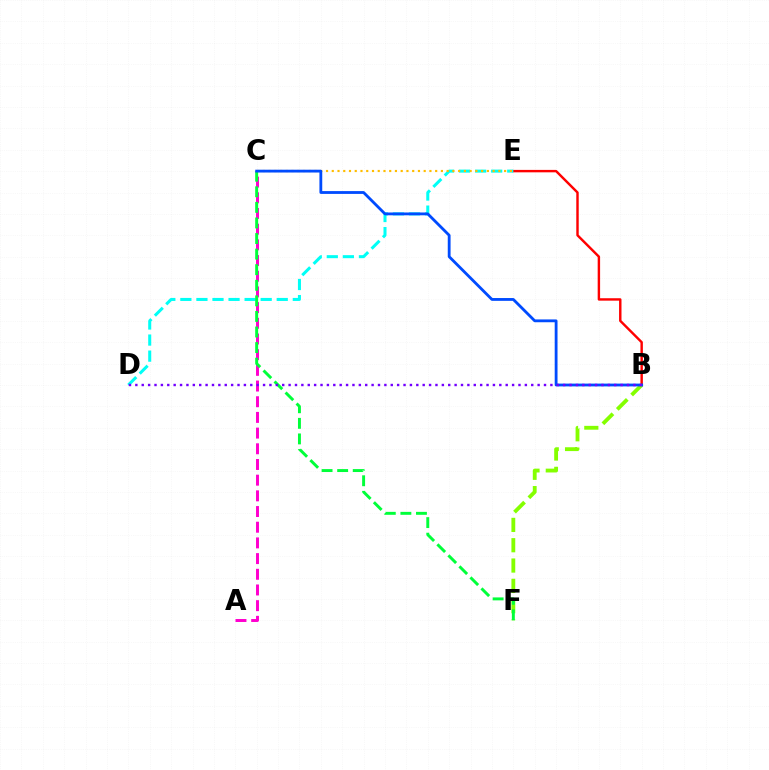{('B', 'E'): [{'color': '#ff0000', 'line_style': 'solid', 'thickness': 1.75}], ('B', 'F'): [{'color': '#84ff00', 'line_style': 'dashed', 'thickness': 2.76}], ('D', 'E'): [{'color': '#00fff6', 'line_style': 'dashed', 'thickness': 2.18}], ('C', 'E'): [{'color': '#ffbd00', 'line_style': 'dotted', 'thickness': 1.56}], ('A', 'C'): [{'color': '#ff00cf', 'line_style': 'dashed', 'thickness': 2.13}], ('C', 'F'): [{'color': '#00ff39', 'line_style': 'dashed', 'thickness': 2.12}], ('B', 'C'): [{'color': '#004bff', 'line_style': 'solid', 'thickness': 2.03}], ('B', 'D'): [{'color': '#7200ff', 'line_style': 'dotted', 'thickness': 1.73}]}